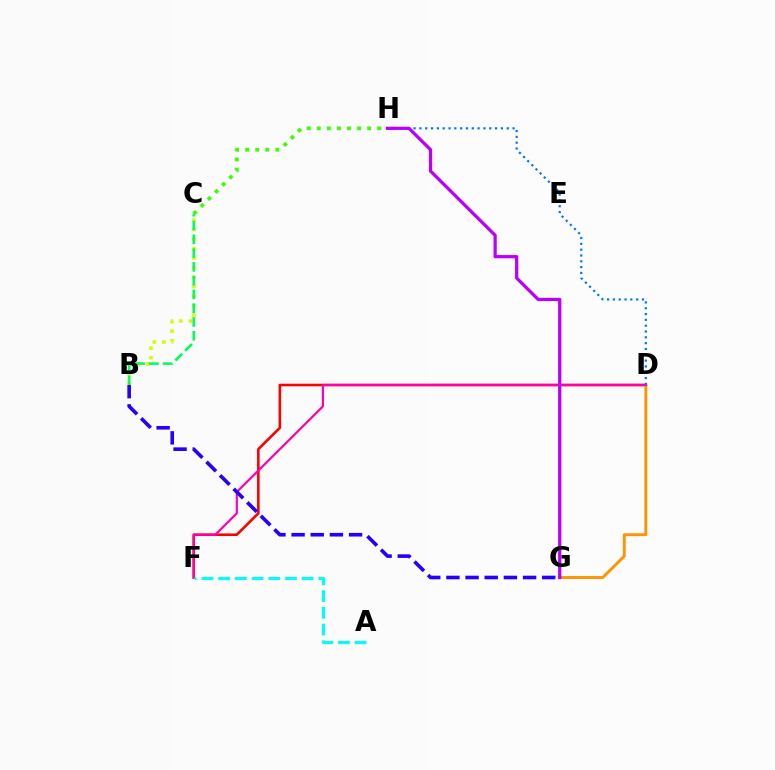{('B', 'C'): [{'color': '#d1ff00', 'line_style': 'dotted', 'thickness': 2.58}, {'color': '#00ff5c', 'line_style': 'dashed', 'thickness': 1.87}], ('D', 'F'): [{'color': '#ff0000', 'line_style': 'solid', 'thickness': 1.87}, {'color': '#ff00ac', 'line_style': 'solid', 'thickness': 1.57}], ('D', 'G'): [{'color': '#ff9400', 'line_style': 'solid', 'thickness': 2.08}], ('D', 'H'): [{'color': '#0074ff', 'line_style': 'dotted', 'thickness': 1.58}], ('C', 'H'): [{'color': '#3dff00', 'line_style': 'dotted', 'thickness': 2.73}], ('G', 'H'): [{'color': '#b900ff', 'line_style': 'solid', 'thickness': 2.33}], ('B', 'G'): [{'color': '#2500ff', 'line_style': 'dashed', 'thickness': 2.6}], ('A', 'F'): [{'color': '#00fff6', 'line_style': 'dashed', 'thickness': 2.27}]}